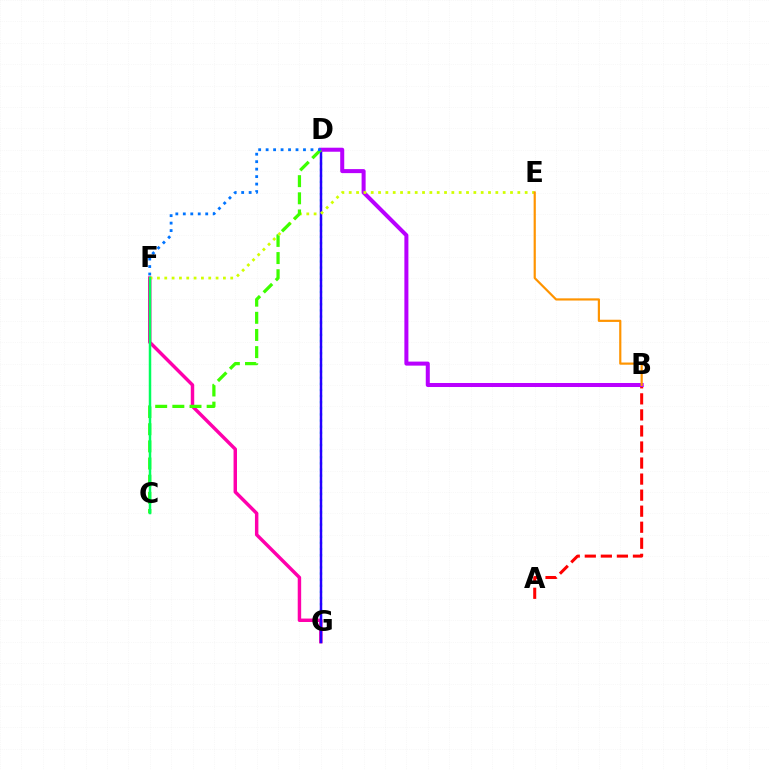{('A', 'B'): [{'color': '#ff0000', 'line_style': 'dashed', 'thickness': 2.18}], ('D', 'G'): [{'color': '#00fff6', 'line_style': 'dotted', 'thickness': 1.66}, {'color': '#2500ff', 'line_style': 'solid', 'thickness': 1.78}], ('F', 'G'): [{'color': '#ff00ac', 'line_style': 'solid', 'thickness': 2.48}], ('B', 'D'): [{'color': '#b900ff', 'line_style': 'solid', 'thickness': 2.9}], ('E', 'F'): [{'color': '#d1ff00', 'line_style': 'dotted', 'thickness': 1.99}], ('C', 'D'): [{'color': '#3dff00', 'line_style': 'dashed', 'thickness': 2.33}], ('D', 'F'): [{'color': '#0074ff', 'line_style': 'dotted', 'thickness': 2.03}], ('B', 'E'): [{'color': '#ff9400', 'line_style': 'solid', 'thickness': 1.58}], ('C', 'F'): [{'color': '#00ff5c', 'line_style': 'solid', 'thickness': 1.79}]}